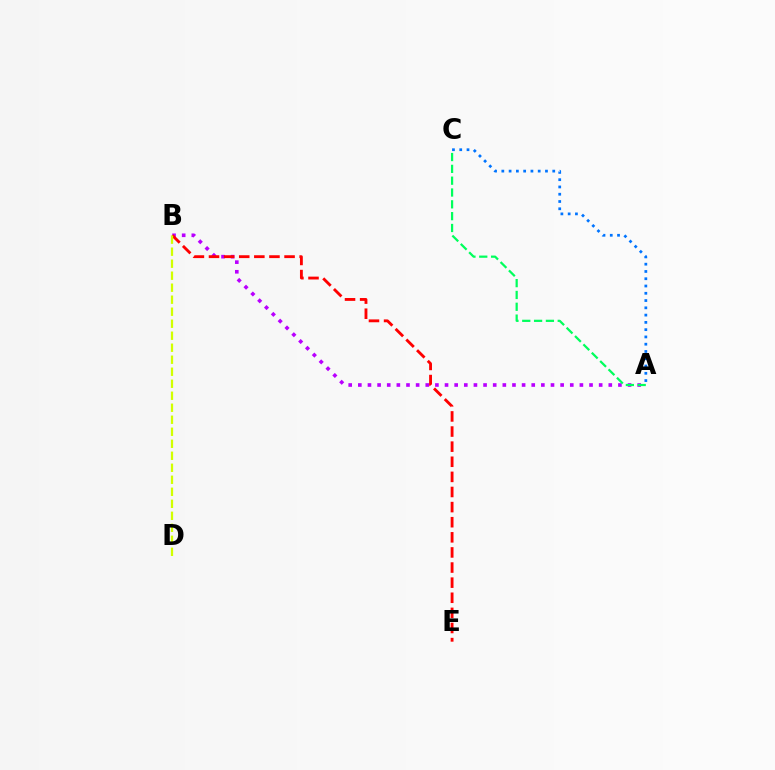{('A', 'B'): [{'color': '#b900ff', 'line_style': 'dotted', 'thickness': 2.62}], ('B', 'E'): [{'color': '#ff0000', 'line_style': 'dashed', 'thickness': 2.05}], ('A', 'C'): [{'color': '#0074ff', 'line_style': 'dotted', 'thickness': 1.98}, {'color': '#00ff5c', 'line_style': 'dashed', 'thickness': 1.61}], ('B', 'D'): [{'color': '#d1ff00', 'line_style': 'dashed', 'thickness': 1.63}]}